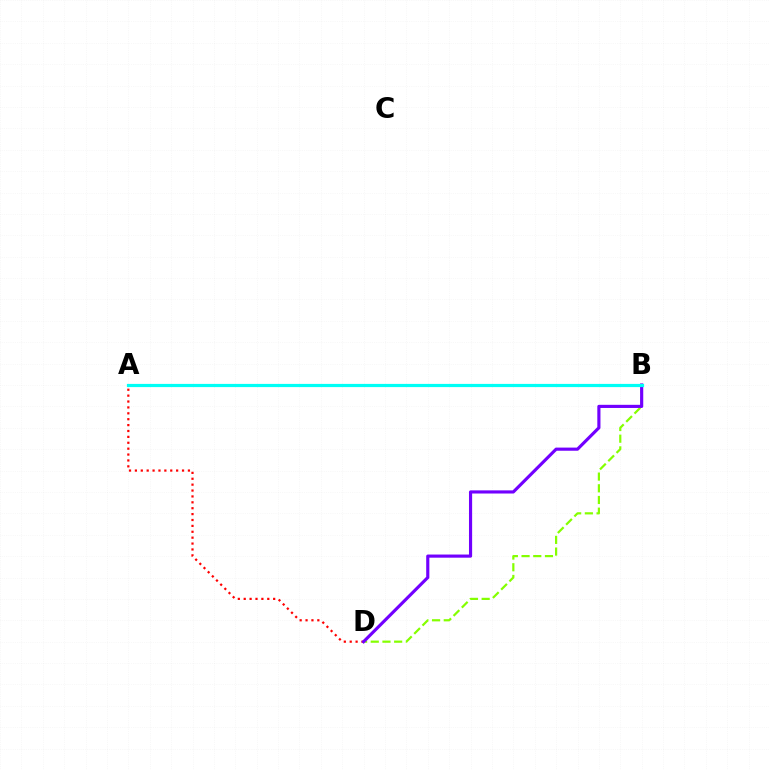{('B', 'D'): [{'color': '#84ff00', 'line_style': 'dashed', 'thickness': 1.59}, {'color': '#7200ff', 'line_style': 'solid', 'thickness': 2.27}], ('A', 'D'): [{'color': '#ff0000', 'line_style': 'dotted', 'thickness': 1.6}], ('A', 'B'): [{'color': '#00fff6', 'line_style': 'solid', 'thickness': 2.3}]}